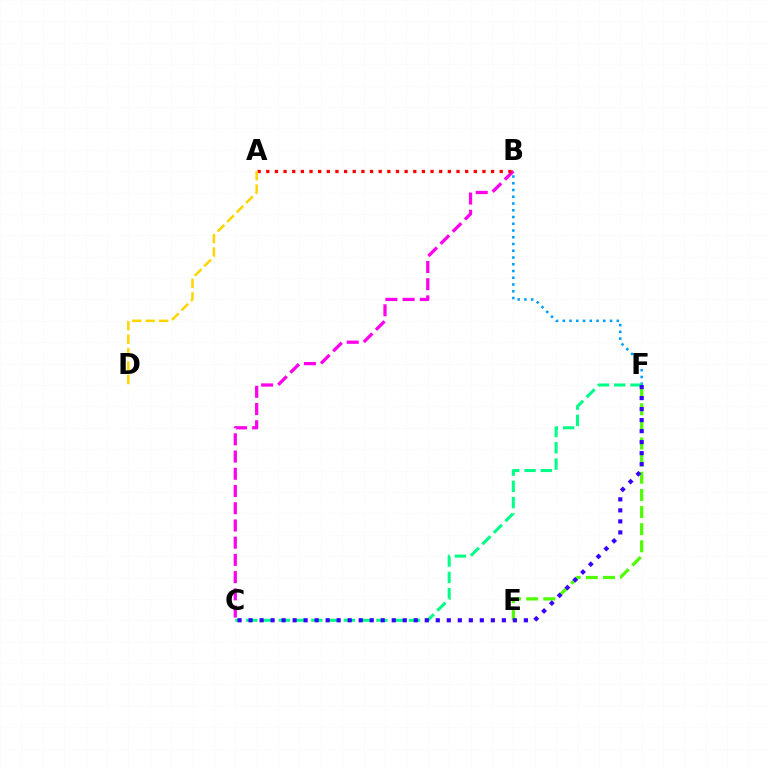{('B', 'C'): [{'color': '#ff00ed', 'line_style': 'dashed', 'thickness': 2.34}], ('A', 'B'): [{'color': '#ff0000', 'line_style': 'dotted', 'thickness': 2.35}], ('E', 'F'): [{'color': '#4fff00', 'line_style': 'dashed', 'thickness': 2.33}], ('B', 'F'): [{'color': '#009eff', 'line_style': 'dotted', 'thickness': 1.83}], ('C', 'F'): [{'color': '#00ff86', 'line_style': 'dashed', 'thickness': 2.21}, {'color': '#3700ff', 'line_style': 'dotted', 'thickness': 2.99}], ('A', 'D'): [{'color': '#ffd500', 'line_style': 'dashed', 'thickness': 1.82}]}